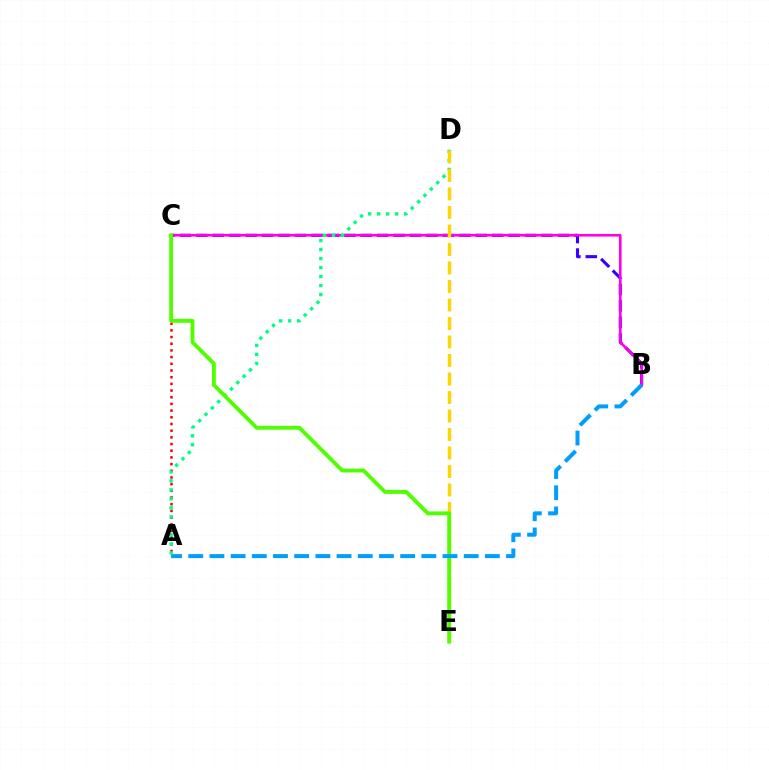{('A', 'C'): [{'color': '#ff0000', 'line_style': 'dotted', 'thickness': 1.82}], ('B', 'C'): [{'color': '#3700ff', 'line_style': 'dashed', 'thickness': 2.23}, {'color': '#ff00ed', 'line_style': 'solid', 'thickness': 1.88}], ('A', 'D'): [{'color': '#00ff86', 'line_style': 'dotted', 'thickness': 2.44}], ('D', 'E'): [{'color': '#ffd500', 'line_style': 'dashed', 'thickness': 2.51}], ('C', 'E'): [{'color': '#4fff00', 'line_style': 'solid', 'thickness': 2.78}], ('A', 'B'): [{'color': '#009eff', 'line_style': 'dashed', 'thickness': 2.88}]}